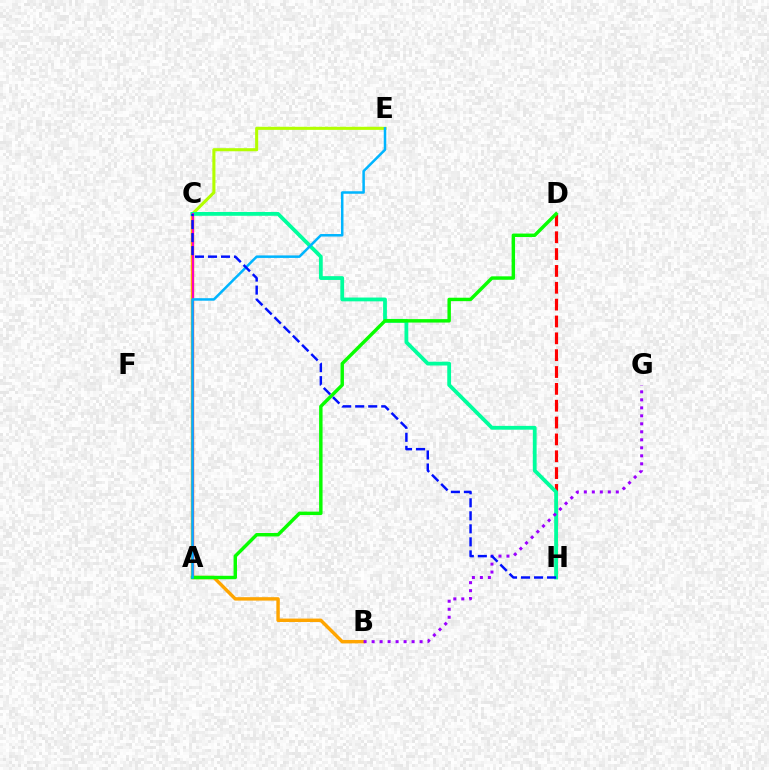{('D', 'H'): [{'color': '#ff0000', 'line_style': 'dashed', 'thickness': 2.29}], ('B', 'C'): [{'color': '#ffa500', 'line_style': 'solid', 'thickness': 2.46}], ('C', 'E'): [{'color': '#b3ff00', 'line_style': 'solid', 'thickness': 2.22}], ('C', 'H'): [{'color': '#00ff9d', 'line_style': 'solid', 'thickness': 2.73}, {'color': '#0010ff', 'line_style': 'dashed', 'thickness': 1.77}], ('A', 'C'): [{'color': '#ff00bd', 'line_style': 'solid', 'thickness': 1.51}], ('A', 'D'): [{'color': '#08ff00', 'line_style': 'solid', 'thickness': 2.48}], ('B', 'G'): [{'color': '#9b00ff', 'line_style': 'dotted', 'thickness': 2.17}], ('A', 'E'): [{'color': '#00b5ff', 'line_style': 'solid', 'thickness': 1.81}]}